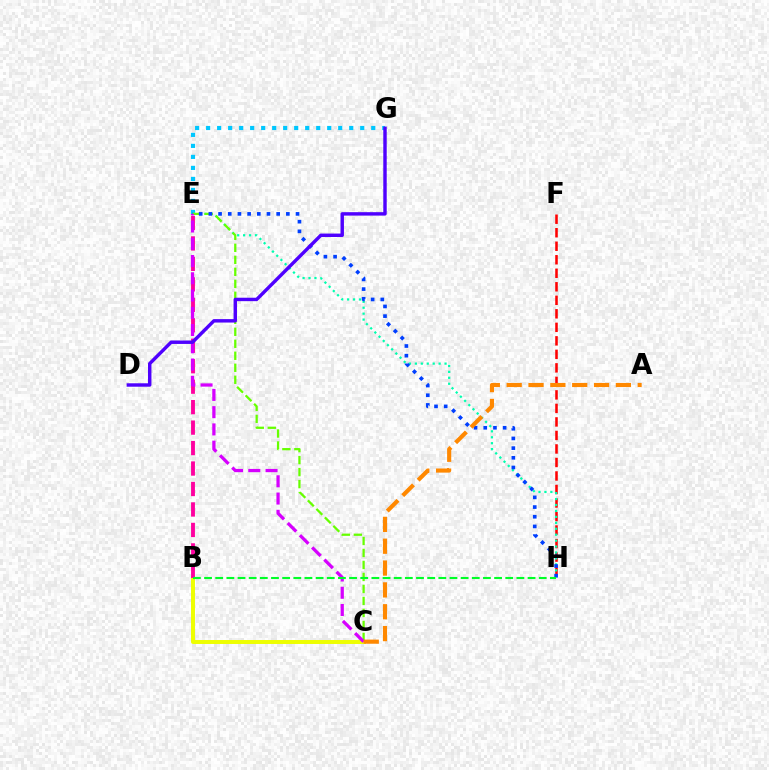{('E', 'G'): [{'color': '#00c7ff', 'line_style': 'dotted', 'thickness': 2.99}], ('F', 'H'): [{'color': '#ff0000', 'line_style': 'dashed', 'thickness': 1.84}], ('E', 'H'): [{'color': '#00ffaf', 'line_style': 'dotted', 'thickness': 1.61}, {'color': '#003fff', 'line_style': 'dotted', 'thickness': 2.63}], ('C', 'E'): [{'color': '#66ff00', 'line_style': 'dashed', 'thickness': 1.63}, {'color': '#d600ff', 'line_style': 'dashed', 'thickness': 2.34}], ('B', 'C'): [{'color': '#eeff00', 'line_style': 'solid', 'thickness': 2.85}], ('B', 'E'): [{'color': '#ff00a0', 'line_style': 'dashed', 'thickness': 2.78}], ('B', 'H'): [{'color': '#00ff27', 'line_style': 'dashed', 'thickness': 1.52}], ('D', 'G'): [{'color': '#4f00ff', 'line_style': 'solid', 'thickness': 2.47}], ('A', 'C'): [{'color': '#ff8800', 'line_style': 'dashed', 'thickness': 2.97}]}